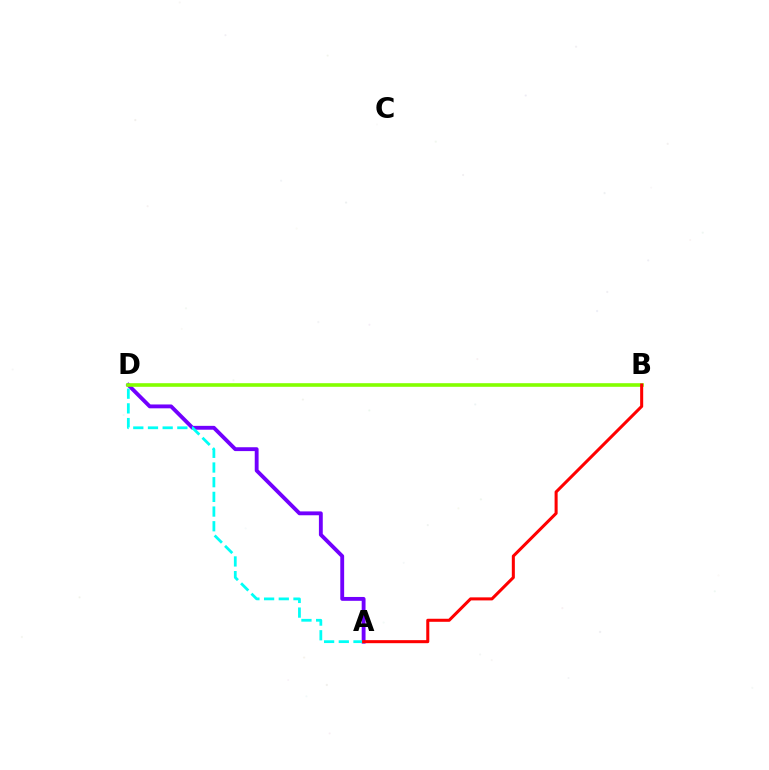{('A', 'D'): [{'color': '#7200ff', 'line_style': 'solid', 'thickness': 2.78}, {'color': '#00fff6', 'line_style': 'dashed', 'thickness': 1.99}], ('B', 'D'): [{'color': '#84ff00', 'line_style': 'solid', 'thickness': 2.6}], ('A', 'B'): [{'color': '#ff0000', 'line_style': 'solid', 'thickness': 2.19}]}